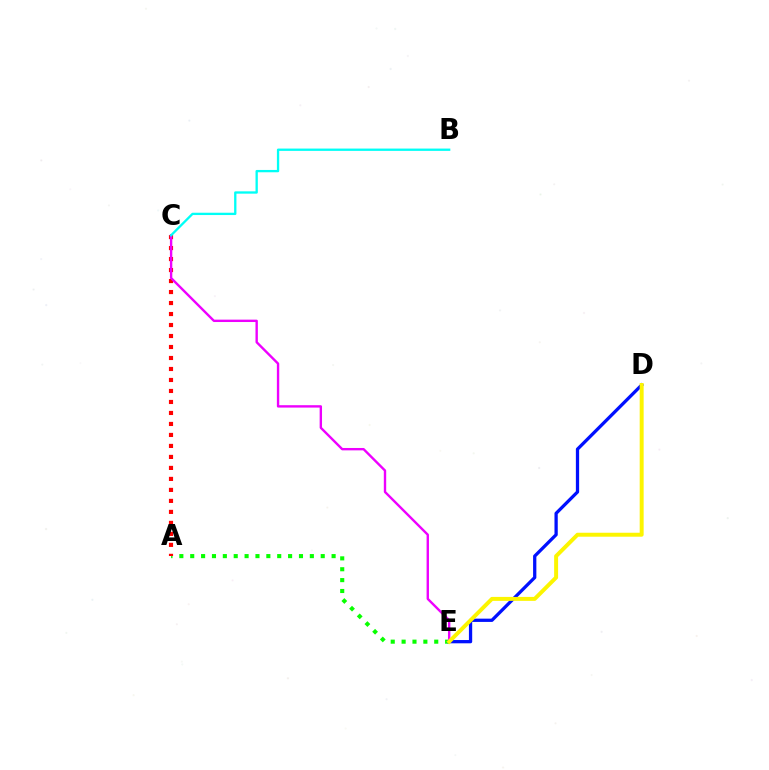{('A', 'E'): [{'color': '#08ff00', 'line_style': 'dotted', 'thickness': 2.95}], ('A', 'C'): [{'color': '#ff0000', 'line_style': 'dotted', 'thickness': 2.99}], ('D', 'E'): [{'color': '#0010ff', 'line_style': 'solid', 'thickness': 2.35}, {'color': '#fcf500', 'line_style': 'solid', 'thickness': 2.85}], ('C', 'E'): [{'color': '#ee00ff', 'line_style': 'solid', 'thickness': 1.72}], ('B', 'C'): [{'color': '#00fff6', 'line_style': 'solid', 'thickness': 1.67}]}